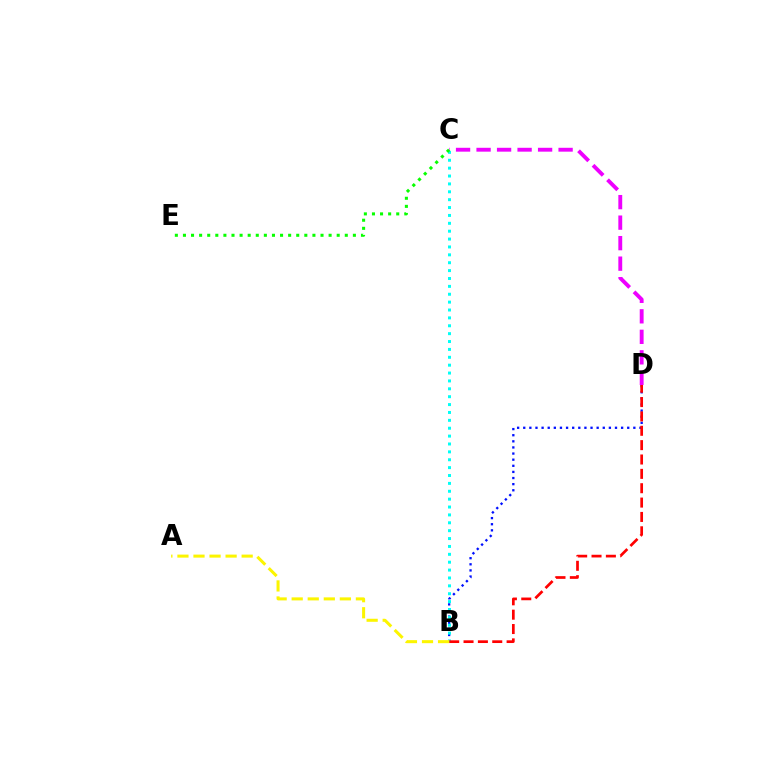{('C', 'D'): [{'color': '#ee00ff', 'line_style': 'dashed', 'thickness': 2.79}], ('B', 'D'): [{'color': '#0010ff', 'line_style': 'dotted', 'thickness': 1.66}, {'color': '#ff0000', 'line_style': 'dashed', 'thickness': 1.95}], ('B', 'C'): [{'color': '#00fff6', 'line_style': 'dotted', 'thickness': 2.14}], ('C', 'E'): [{'color': '#08ff00', 'line_style': 'dotted', 'thickness': 2.2}], ('A', 'B'): [{'color': '#fcf500', 'line_style': 'dashed', 'thickness': 2.18}]}